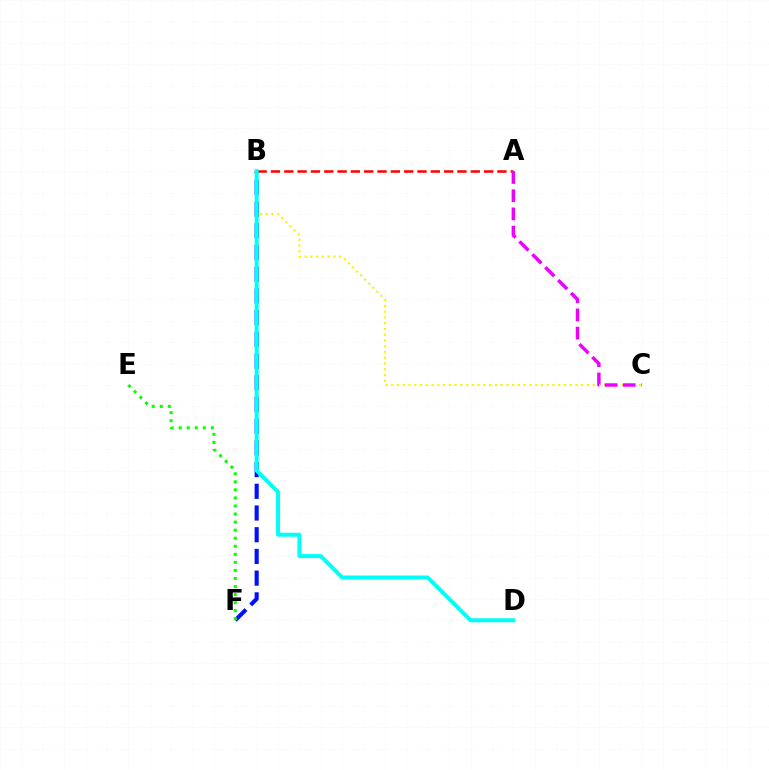{('B', 'F'): [{'color': '#0010ff', 'line_style': 'dashed', 'thickness': 2.95}], ('B', 'C'): [{'color': '#fcf500', 'line_style': 'dotted', 'thickness': 1.56}], ('A', 'B'): [{'color': '#ff0000', 'line_style': 'dashed', 'thickness': 1.81}], ('B', 'D'): [{'color': '#00fff6', 'line_style': 'solid', 'thickness': 2.87}], ('A', 'C'): [{'color': '#ee00ff', 'line_style': 'dashed', 'thickness': 2.48}], ('E', 'F'): [{'color': '#08ff00', 'line_style': 'dotted', 'thickness': 2.19}]}